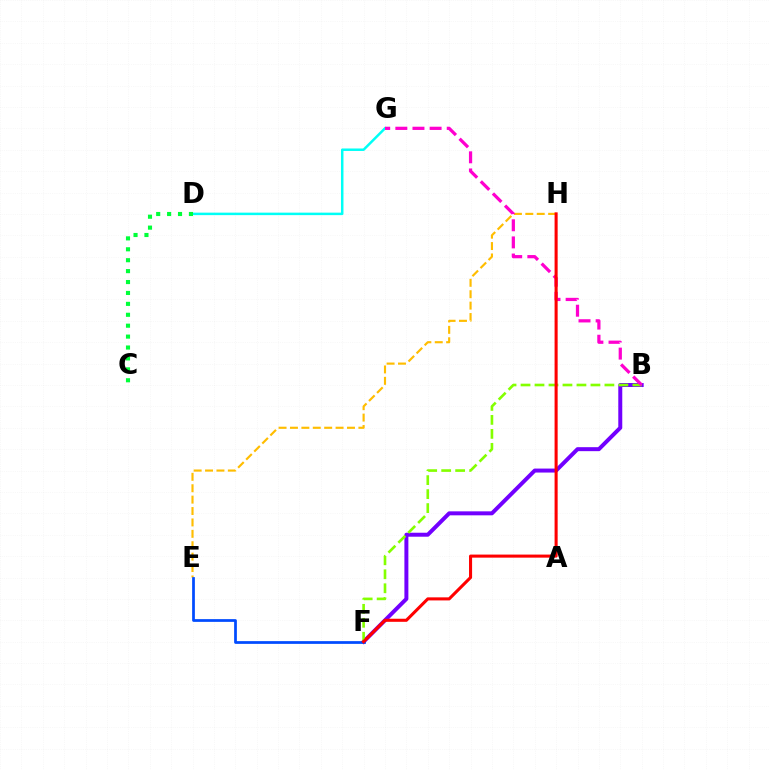{('B', 'F'): [{'color': '#7200ff', 'line_style': 'solid', 'thickness': 2.87}, {'color': '#84ff00', 'line_style': 'dashed', 'thickness': 1.9}], ('E', 'H'): [{'color': '#ffbd00', 'line_style': 'dashed', 'thickness': 1.55}], ('D', 'G'): [{'color': '#00fff6', 'line_style': 'solid', 'thickness': 1.79}], ('E', 'F'): [{'color': '#004bff', 'line_style': 'solid', 'thickness': 1.97}], ('C', 'D'): [{'color': '#00ff39', 'line_style': 'dotted', 'thickness': 2.97}], ('B', 'G'): [{'color': '#ff00cf', 'line_style': 'dashed', 'thickness': 2.33}], ('F', 'H'): [{'color': '#ff0000', 'line_style': 'solid', 'thickness': 2.21}]}